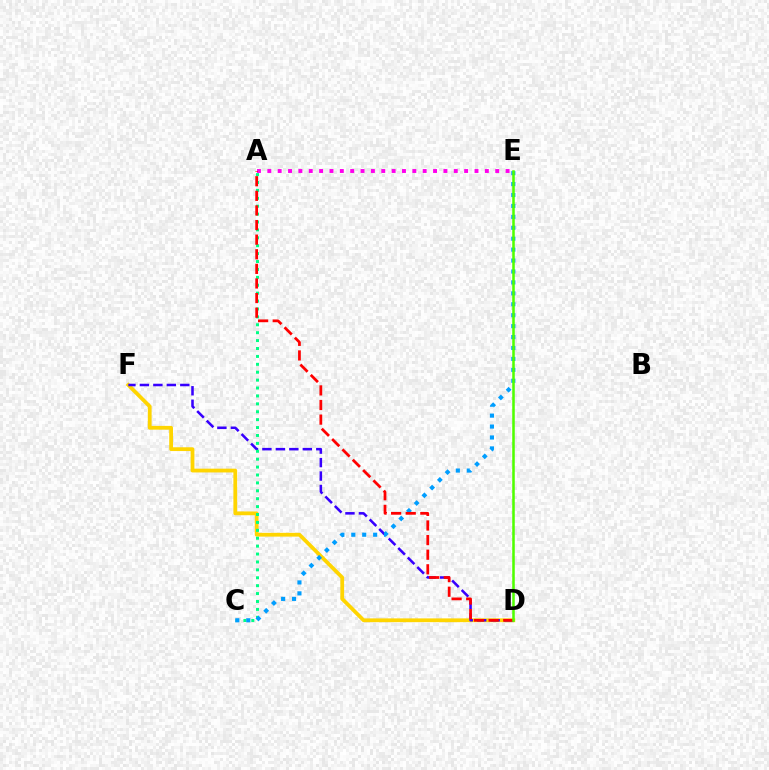{('D', 'F'): [{'color': '#ffd500', 'line_style': 'solid', 'thickness': 2.72}, {'color': '#3700ff', 'line_style': 'dashed', 'thickness': 1.83}], ('A', 'E'): [{'color': '#ff00ed', 'line_style': 'dotted', 'thickness': 2.81}], ('A', 'C'): [{'color': '#00ff86', 'line_style': 'dotted', 'thickness': 2.15}], ('C', 'E'): [{'color': '#009eff', 'line_style': 'dotted', 'thickness': 2.97}], ('A', 'D'): [{'color': '#ff0000', 'line_style': 'dashed', 'thickness': 1.98}], ('D', 'E'): [{'color': '#4fff00', 'line_style': 'solid', 'thickness': 1.83}]}